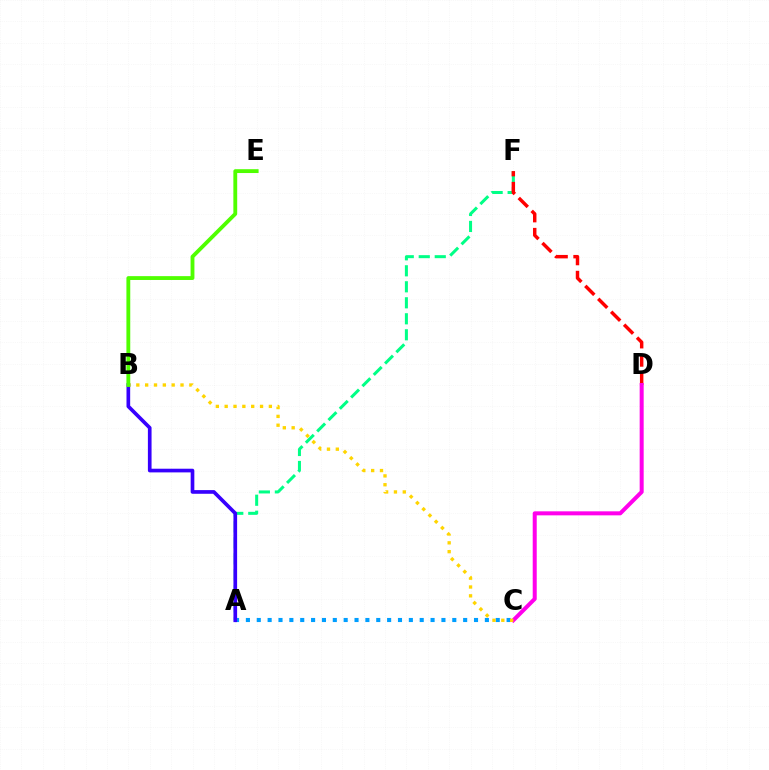{('A', 'F'): [{'color': '#00ff86', 'line_style': 'dashed', 'thickness': 2.17}], ('D', 'F'): [{'color': '#ff0000', 'line_style': 'dashed', 'thickness': 2.48}], ('C', 'D'): [{'color': '#ff00ed', 'line_style': 'solid', 'thickness': 2.89}], ('A', 'C'): [{'color': '#009eff', 'line_style': 'dotted', 'thickness': 2.95}], ('B', 'C'): [{'color': '#ffd500', 'line_style': 'dotted', 'thickness': 2.4}], ('A', 'B'): [{'color': '#3700ff', 'line_style': 'solid', 'thickness': 2.65}], ('B', 'E'): [{'color': '#4fff00', 'line_style': 'solid', 'thickness': 2.77}]}